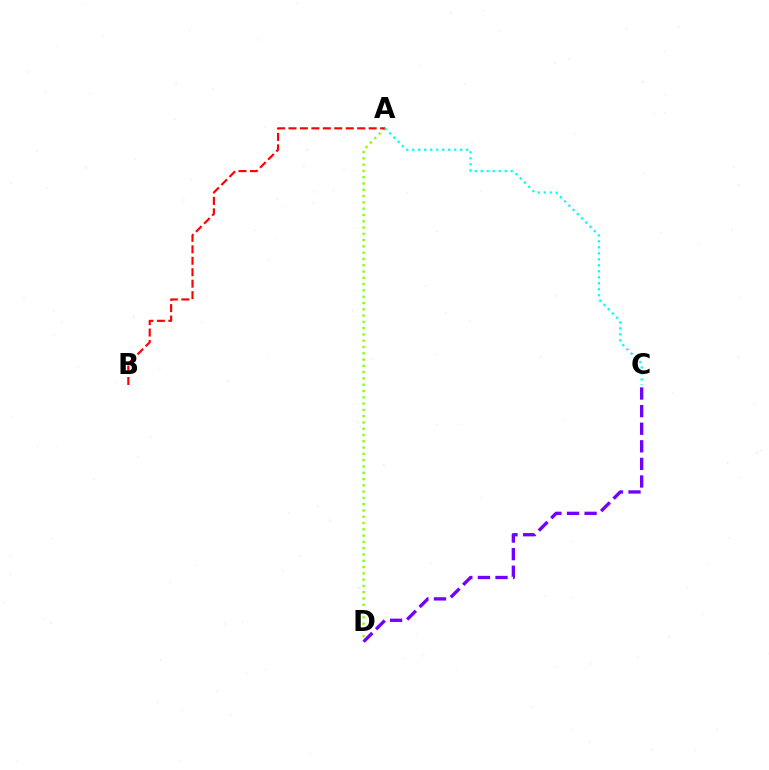{('A', 'D'): [{'color': '#84ff00', 'line_style': 'dotted', 'thickness': 1.71}], ('A', 'B'): [{'color': '#ff0000', 'line_style': 'dashed', 'thickness': 1.56}], ('A', 'C'): [{'color': '#00fff6', 'line_style': 'dotted', 'thickness': 1.63}], ('C', 'D'): [{'color': '#7200ff', 'line_style': 'dashed', 'thickness': 2.39}]}